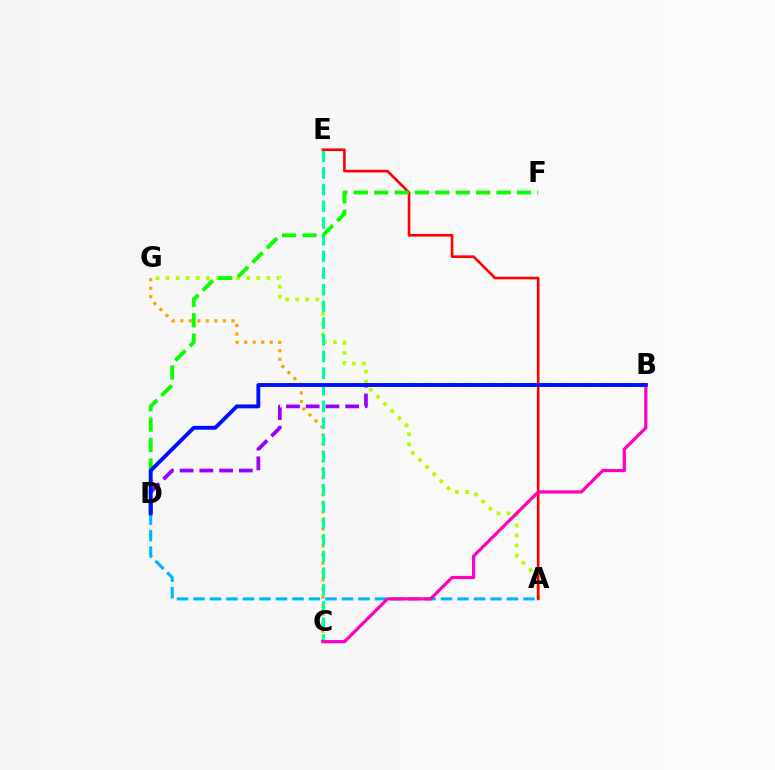{('C', 'G'): [{'color': '#ffa500', 'line_style': 'dotted', 'thickness': 2.32}], ('A', 'G'): [{'color': '#b3ff00', 'line_style': 'dotted', 'thickness': 2.74}], ('C', 'E'): [{'color': '#00ff9d', 'line_style': 'dashed', 'thickness': 2.27}], ('A', 'D'): [{'color': '#00b5ff', 'line_style': 'dashed', 'thickness': 2.24}], ('A', 'E'): [{'color': '#ff0000', 'line_style': 'solid', 'thickness': 1.89}], ('B', 'C'): [{'color': '#ff00bd', 'line_style': 'solid', 'thickness': 2.31}], ('D', 'F'): [{'color': '#08ff00', 'line_style': 'dashed', 'thickness': 2.77}], ('B', 'D'): [{'color': '#9b00ff', 'line_style': 'dashed', 'thickness': 2.68}, {'color': '#0010ff', 'line_style': 'solid', 'thickness': 2.79}]}